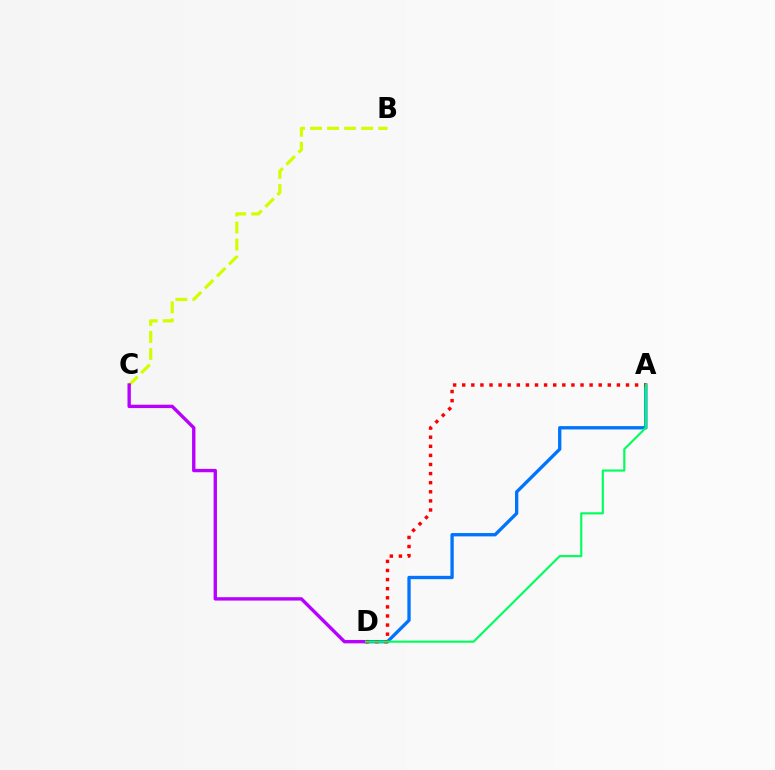{('A', 'D'): [{'color': '#0074ff', 'line_style': 'solid', 'thickness': 2.4}, {'color': '#ff0000', 'line_style': 'dotted', 'thickness': 2.47}, {'color': '#00ff5c', 'line_style': 'solid', 'thickness': 1.54}], ('B', 'C'): [{'color': '#d1ff00', 'line_style': 'dashed', 'thickness': 2.31}], ('C', 'D'): [{'color': '#b900ff', 'line_style': 'solid', 'thickness': 2.42}]}